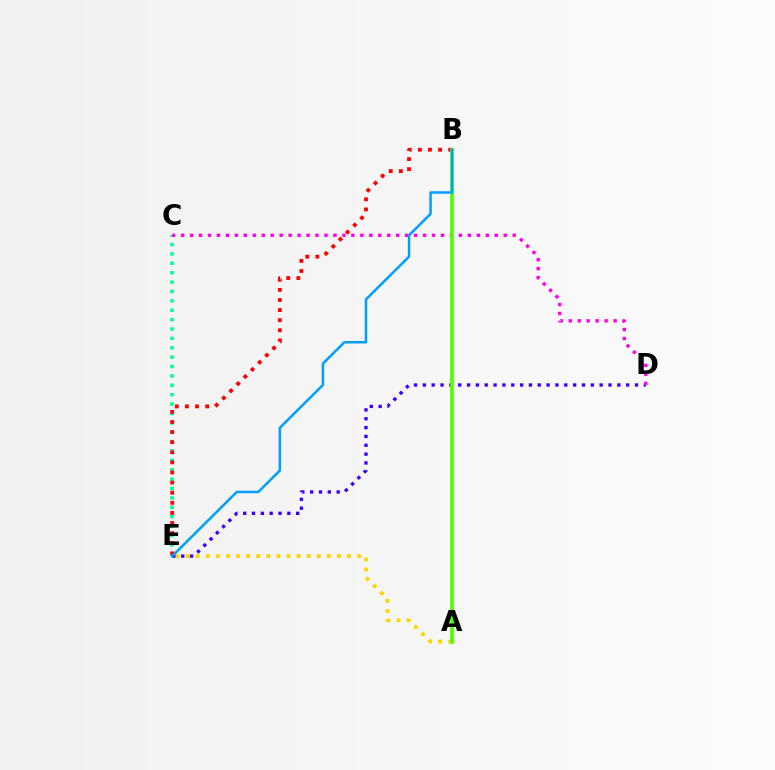{('C', 'E'): [{'color': '#00ff86', 'line_style': 'dotted', 'thickness': 2.55}], ('A', 'E'): [{'color': '#ffd500', 'line_style': 'dotted', 'thickness': 2.74}], ('D', 'E'): [{'color': '#3700ff', 'line_style': 'dotted', 'thickness': 2.4}], ('B', 'E'): [{'color': '#ff0000', 'line_style': 'dotted', 'thickness': 2.74}, {'color': '#009eff', 'line_style': 'solid', 'thickness': 1.81}], ('C', 'D'): [{'color': '#ff00ed', 'line_style': 'dotted', 'thickness': 2.43}], ('A', 'B'): [{'color': '#4fff00', 'line_style': 'solid', 'thickness': 2.67}]}